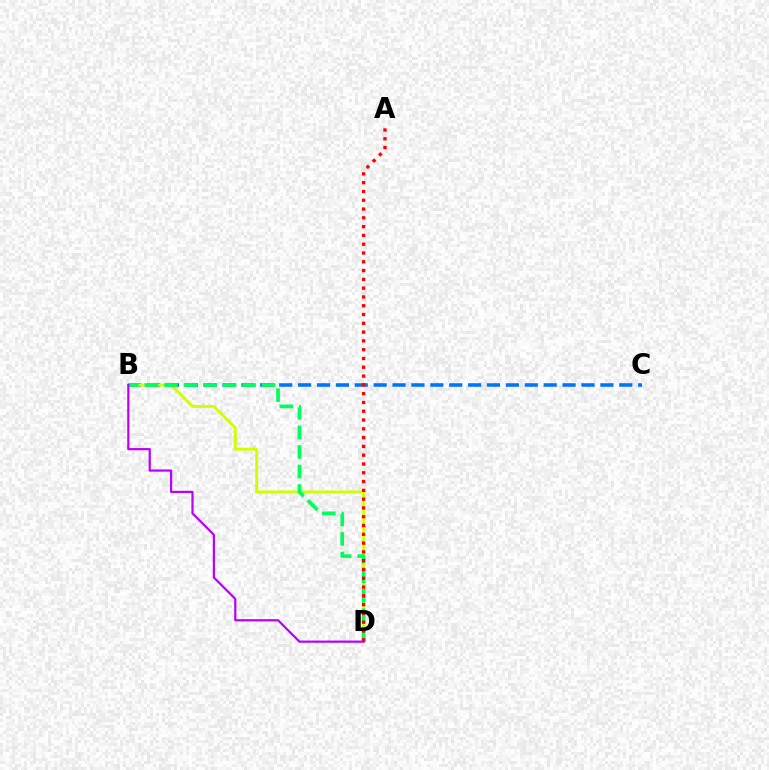{('B', 'C'): [{'color': '#0074ff', 'line_style': 'dashed', 'thickness': 2.57}], ('B', 'D'): [{'color': '#d1ff00', 'line_style': 'solid', 'thickness': 2.1}, {'color': '#00ff5c', 'line_style': 'dashed', 'thickness': 2.66}, {'color': '#b900ff', 'line_style': 'solid', 'thickness': 1.59}], ('A', 'D'): [{'color': '#ff0000', 'line_style': 'dotted', 'thickness': 2.39}]}